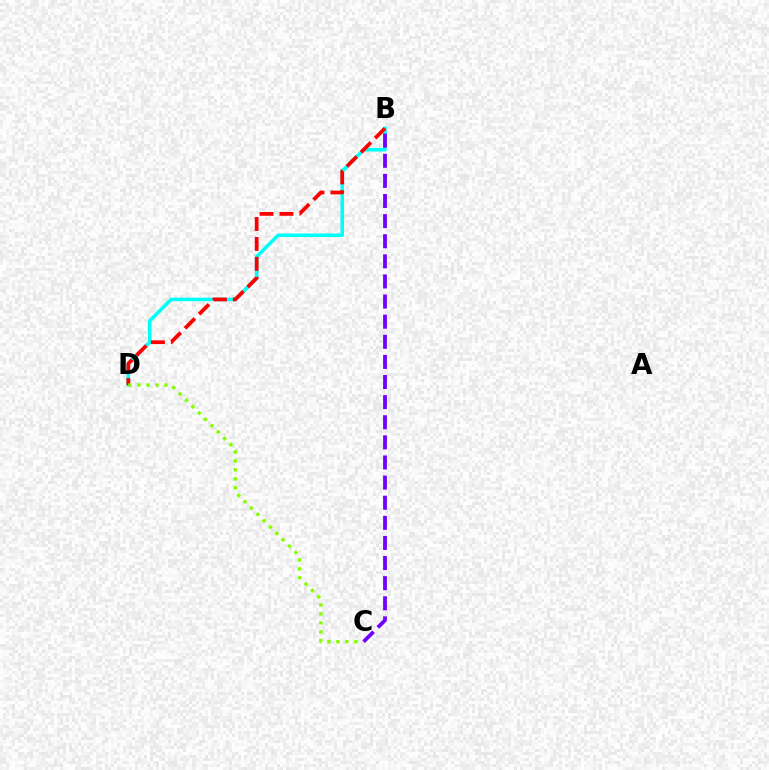{('B', 'D'): [{'color': '#00fff6', 'line_style': 'solid', 'thickness': 2.56}, {'color': '#ff0000', 'line_style': 'dashed', 'thickness': 2.71}], ('C', 'D'): [{'color': '#84ff00', 'line_style': 'dotted', 'thickness': 2.44}], ('B', 'C'): [{'color': '#7200ff', 'line_style': 'dashed', 'thickness': 2.73}]}